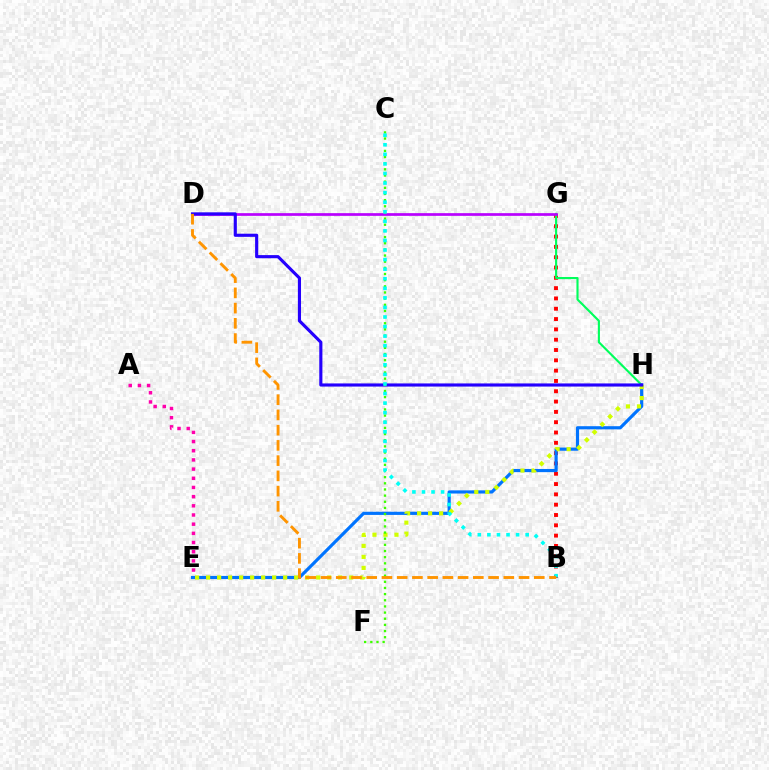{('B', 'G'): [{'color': '#ff0000', 'line_style': 'dotted', 'thickness': 2.8}], ('G', 'H'): [{'color': '#00ff5c', 'line_style': 'solid', 'thickness': 1.53}], ('A', 'E'): [{'color': '#ff00ac', 'line_style': 'dotted', 'thickness': 2.49}], ('E', 'H'): [{'color': '#0074ff', 'line_style': 'solid', 'thickness': 2.28}, {'color': '#d1ff00', 'line_style': 'dotted', 'thickness': 2.99}], ('D', 'G'): [{'color': '#b900ff', 'line_style': 'solid', 'thickness': 1.95}], ('D', 'H'): [{'color': '#2500ff', 'line_style': 'solid', 'thickness': 2.25}], ('C', 'F'): [{'color': '#3dff00', 'line_style': 'dotted', 'thickness': 1.67}], ('B', 'C'): [{'color': '#00fff6', 'line_style': 'dotted', 'thickness': 2.6}], ('B', 'D'): [{'color': '#ff9400', 'line_style': 'dashed', 'thickness': 2.07}]}